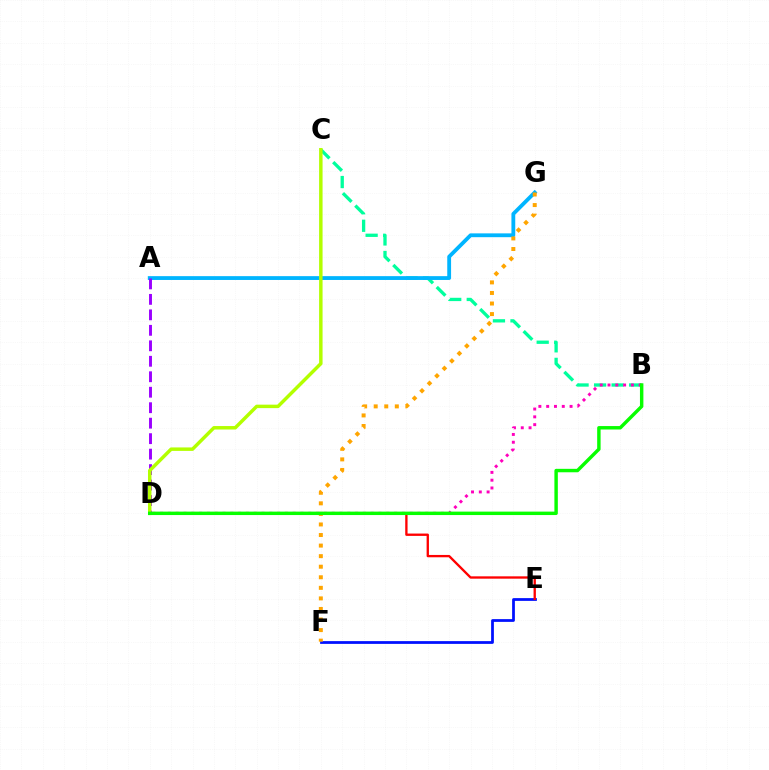{('B', 'C'): [{'color': '#00ff9d', 'line_style': 'dashed', 'thickness': 2.38}], ('E', 'F'): [{'color': '#0010ff', 'line_style': 'solid', 'thickness': 1.99}], ('A', 'G'): [{'color': '#00b5ff', 'line_style': 'solid', 'thickness': 2.75}], ('A', 'D'): [{'color': '#9b00ff', 'line_style': 'dashed', 'thickness': 2.1}], ('C', 'D'): [{'color': '#b3ff00', 'line_style': 'solid', 'thickness': 2.5}], ('D', 'E'): [{'color': '#ff0000', 'line_style': 'solid', 'thickness': 1.68}], ('B', 'D'): [{'color': '#ff00bd', 'line_style': 'dotted', 'thickness': 2.12}, {'color': '#08ff00', 'line_style': 'solid', 'thickness': 2.47}], ('F', 'G'): [{'color': '#ffa500', 'line_style': 'dotted', 'thickness': 2.87}]}